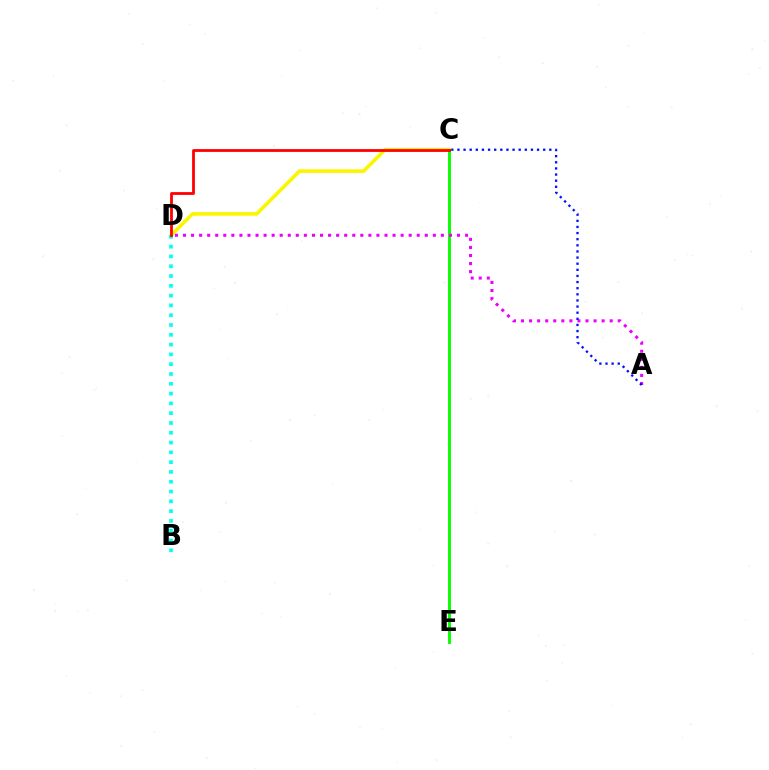{('C', 'D'): [{'color': '#fcf500', 'line_style': 'solid', 'thickness': 2.6}, {'color': '#ff0000', 'line_style': 'solid', 'thickness': 2.01}], ('C', 'E'): [{'color': '#08ff00', 'line_style': 'solid', 'thickness': 2.1}], ('A', 'D'): [{'color': '#ee00ff', 'line_style': 'dotted', 'thickness': 2.19}], ('A', 'C'): [{'color': '#0010ff', 'line_style': 'dotted', 'thickness': 1.66}], ('B', 'D'): [{'color': '#00fff6', 'line_style': 'dotted', 'thickness': 2.66}]}